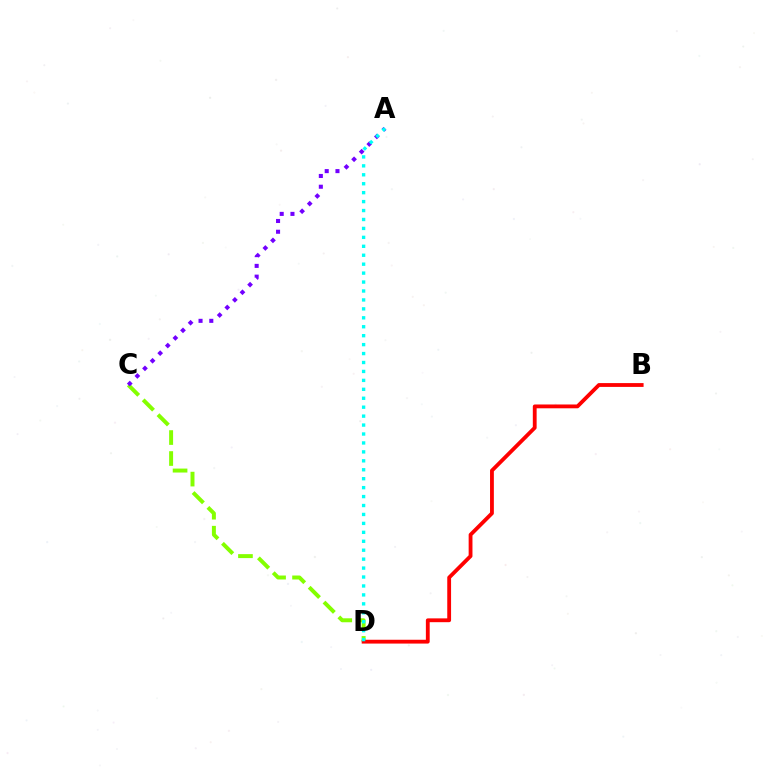{('C', 'D'): [{'color': '#84ff00', 'line_style': 'dashed', 'thickness': 2.85}], ('A', 'C'): [{'color': '#7200ff', 'line_style': 'dotted', 'thickness': 2.92}], ('B', 'D'): [{'color': '#ff0000', 'line_style': 'solid', 'thickness': 2.75}], ('A', 'D'): [{'color': '#00fff6', 'line_style': 'dotted', 'thickness': 2.43}]}